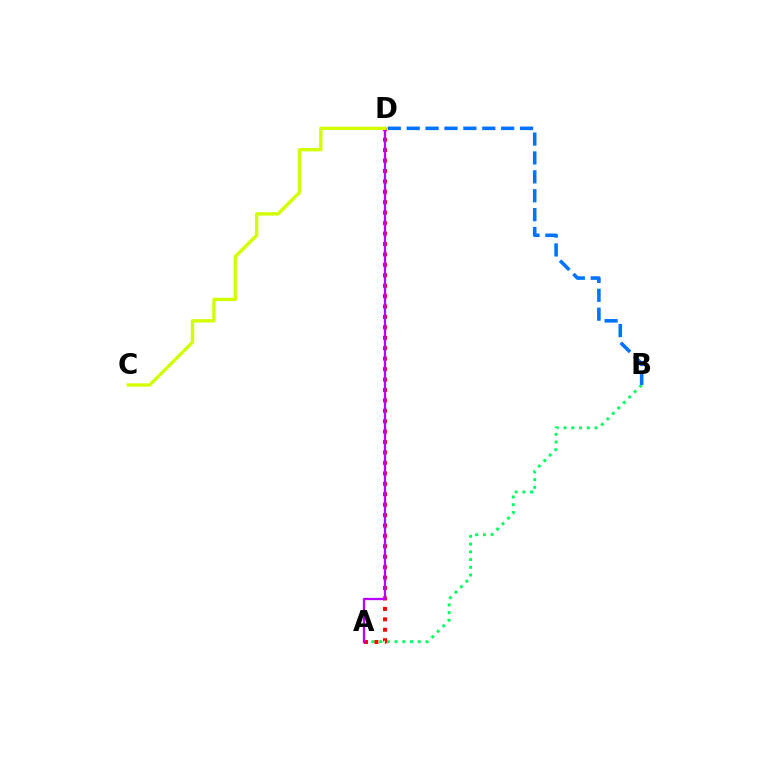{('A', 'B'): [{'color': '#00ff5c', 'line_style': 'dotted', 'thickness': 2.1}], ('A', 'D'): [{'color': '#ff0000', 'line_style': 'dotted', 'thickness': 2.83}, {'color': '#b900ff', 'line_style': 'solid', 'thickness': 1.65}], ('B', 'D'): [{'color': '#0074ff', 'line_style': 'dashed', 'thickness': 2.57}], ('C', 'D'): [{'color': '#d1ff00', 'line_style': 'solid', 'thickness': 2.41}]}